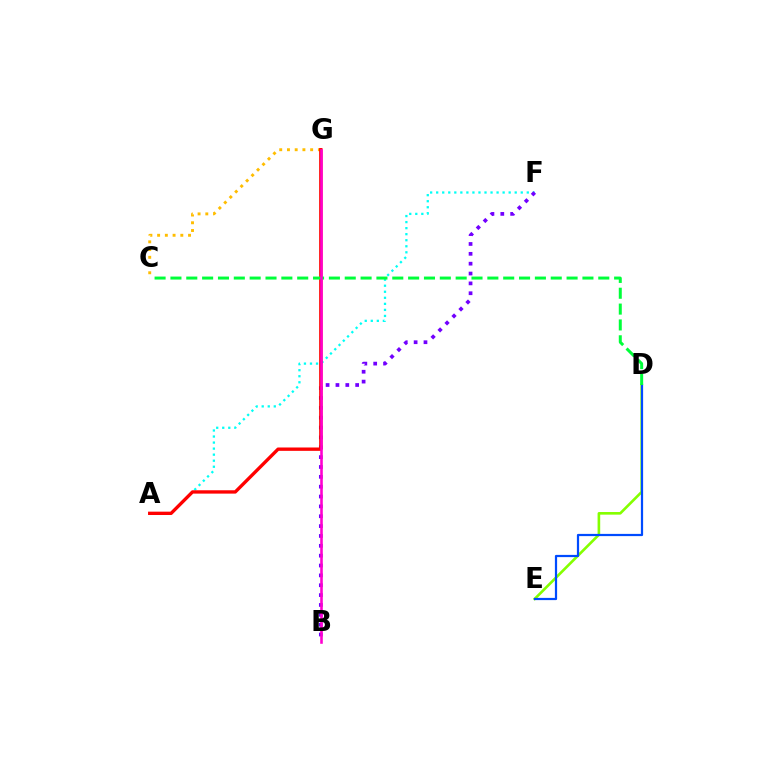{('A', 'F'): [{'color': '#00fff6', 'line_style': 'dotted', 'thickness': 1.64}], ('C', 'G'): [{'color': '#ffbd00', 'line_style': 'dotted', 'thickness': 2.1}], ('B', 'F'): [{'color': '#7200ff', 'line_style': 'dotted', 'thickness': 2.68}], ('D', 'E'): [{'color': '#84ff00', 'line_style': 'solid', 'thickness': 1.89}, {'color': '#004bff', 'line_style': 'solid', 'thickness': 1.6}], ('A', 'G'): [{'color': '#ff0000', 'line_style': 'solid', 'thickness': 2.41}], ('C', 'D'): [{'color': '#00ff39', 'line_style': 'dashed', 'thickness': 2.15}], ('B', 'G'): [{'color': '#ff00cf', 'line_style': 'solid', 'thickness': 1.86}]}